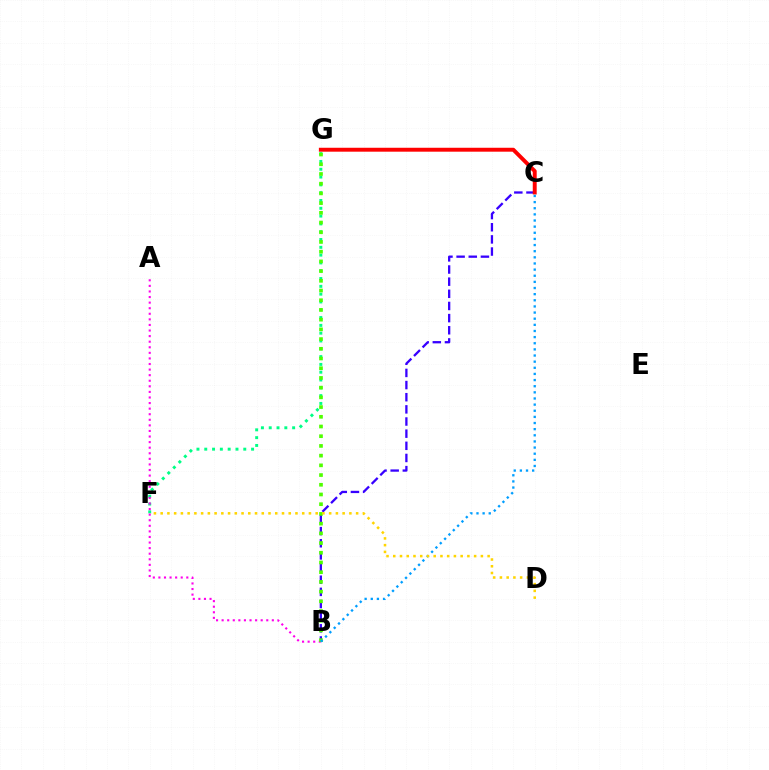{('B', 'C'): [{'color': '#3700ff', 'line_style': 'dashed', 'thickness': 1.65}, {'color': '#009eff', 'line_style': 'dotted', 'thickness': 1.67}], ('F', 'G'): [{'color': '#00ff86', 'line_style': 'dotted', 'thickness': 2.12}], ('A', 'B'): [{'color': '#ff00ed', 'line_style': 'dotted', 'thickness': 1.52}], ('C', 'G'): [{'color': '#ff0000', 'line_style': 'solid', 'thickness': 2.82}], ('B', 'G'): [{'color': '#4fff00', 'line_style': 'dotted', 'thickness': 2.64}], ('D', 'F'): [{'color': '#ffd500', 'line_style': 'dotted', 'thickness': 1.83}]}